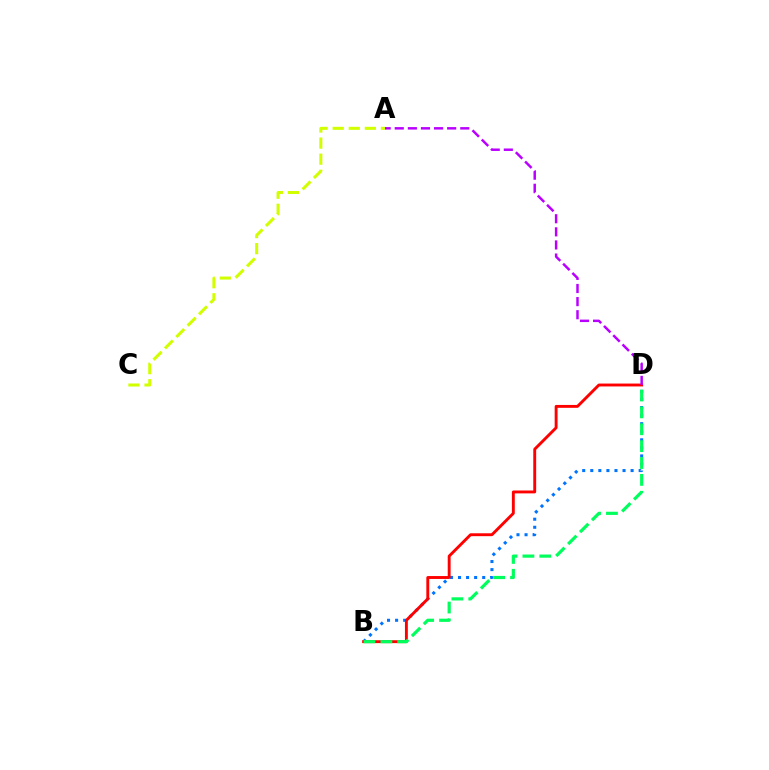{('B', 'D'): [{'color': '#0074ff', 'line_style': 'dotted', 'thickness': 2.19}, {'color': '#ff0000', 'line_style': 'solid', 'thickness': 2.08}, {'color': '#00ff5c', 'line_style': 'dashed', 'thickness': 2.29}], ('A', 'D'): [{'color': '#b900ff', 'line_style': 'dashed', 'thickness': 1.78}], ('A', 'C'): [{'color': '#d1ff00', 'line_style': 'dashed', 'thickness': 2.18}]}